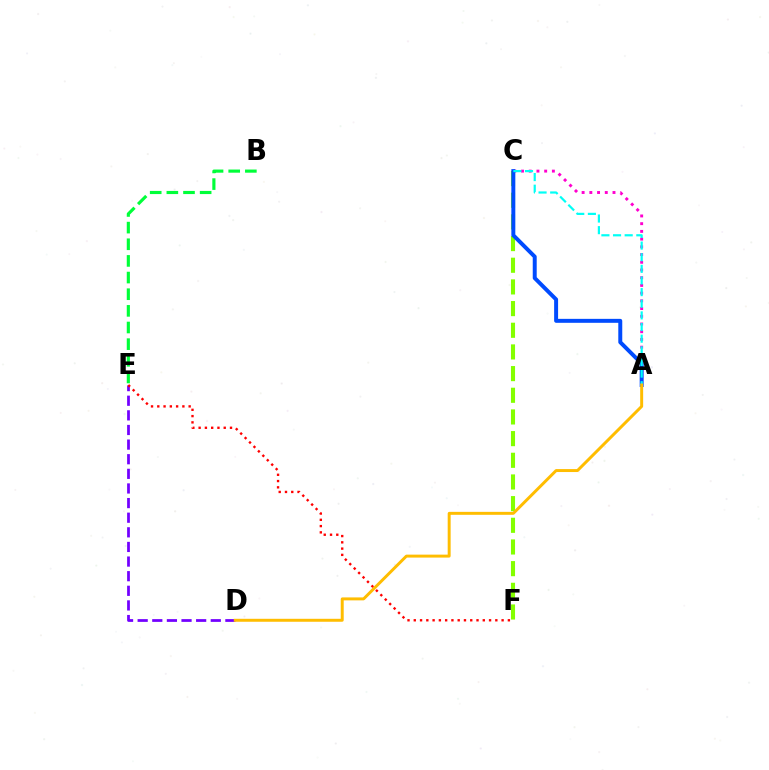{('A', 'C'): [{'color': '#ff00cf', 'line_style': 'dotted', 'thickness': 2.1}, {'color': '#004bff', 'line_style': 'solid', 'thickness': 2.85}, {'color': '#00fff6', 'line_style': 'dashed', 'thickness': 1.58}], ('C', 'F'): [{'color': '#84ff00', 'line_style': 'dashed', 'thickness': 2.94}], ('D', 'E'): [{'color': '#7200ff', 'line_style': 'dashed', 'thickness': 1.99}], ('E', 'F'): [{'color': '#ff0000', 'line_style': 'dotted', 'thickness': 1.7}], ('A', 'D'): [{'color': '#ffbd00', 'line_style': 'solid', 'thickness': 2.13}], ('B', 'E'): [{'color': '#00ff39', 'line_style': 'dashed', 'thickness': 2.26}]}